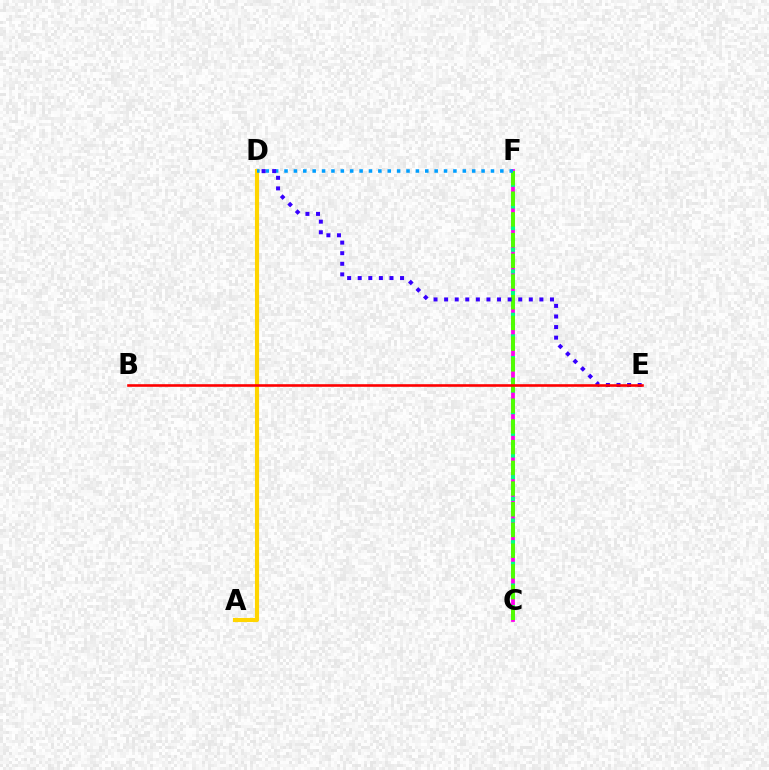{('C', 'F'): [{'color': '#ff00ed', 'line_style': 'solid', 'thickness': 2.73}, {'color': '#00ff86', 'line_style': 'dotted', 'thickness': 2.94}, {'color': '#4fff00', 'line_style': 'dashed', 'thickness': 2.81}], ('A', 'D'): [{'color': '#ffd500', 'line_style': 'solid', 'thickness': 2.96}], ('D', 'F'): [{'color': '#009eff', 'line_style': 'dotted', 'thickness': 2.55}], ('D', 'E'): [{'color': '#3700ff', 'line_style': 'dotted', 'thickness': 2.88}], ('B', 'E'): [{'color': '#ff0000', 'line_style': 'solid', 'thickness': 1.88}]}